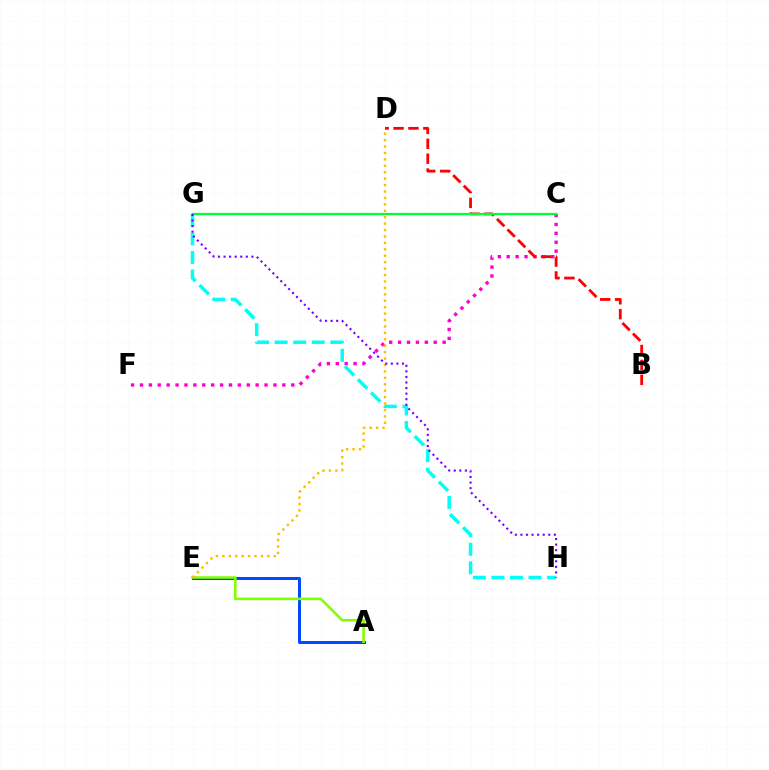{('A', 'E'): [{'color': '#004bff', 'line_style': 'solid', 'thickness': 2.17}, {'color': '#84ff00', 'line_style': 'solid', 'thickness': 1.87}], ('C', 'F'): [{'color': '#ff00cf', 'line_style': 'dotted', 'thickness': 2.42}], ('B', 'D'): [{'color': '#ff0000', 'line_style': 'dashed', 'thickness': 2.02}], ('G', 'H'): [{'color': '#00fff6', 'line_style': 'dashed', 'thickness': 2.52}, {'color': '#7200ff', 'line_style': 'dotted', 'thickness': 1.51}], ('D', 'E'): [{'color': '#ffbd00', 'line_style': 'dotted', 'thickness': 1.75}], ('C', 'G'): [{'color': '#00ff39', 'line_style': 'solid', 'thickness': 1.63}]}